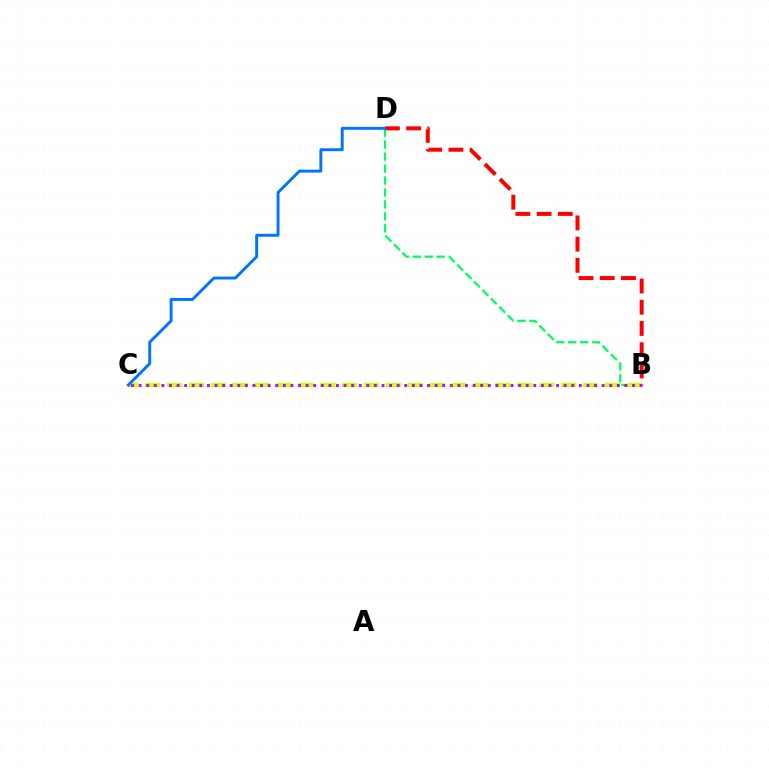{('B', 'D'): [{'color': '#00ff5c', 'line_style': 'dashed', 'thickness': 1.62}, {'color': '#ff0000', 'line_style': 'dashed', 'thickness': 2.88}], ('B', 'C'): [{'color': '#d1ff00', 'line_style': 'dashed', 'thickness': 2.97}, {'color': '#b900ff', 'line_style': 'dotted', 'thickness': 2.06}], ('C', 'D'): [{'color': '#0074ff', 'line_style': 'solid', 'thickness': 2.1}]}